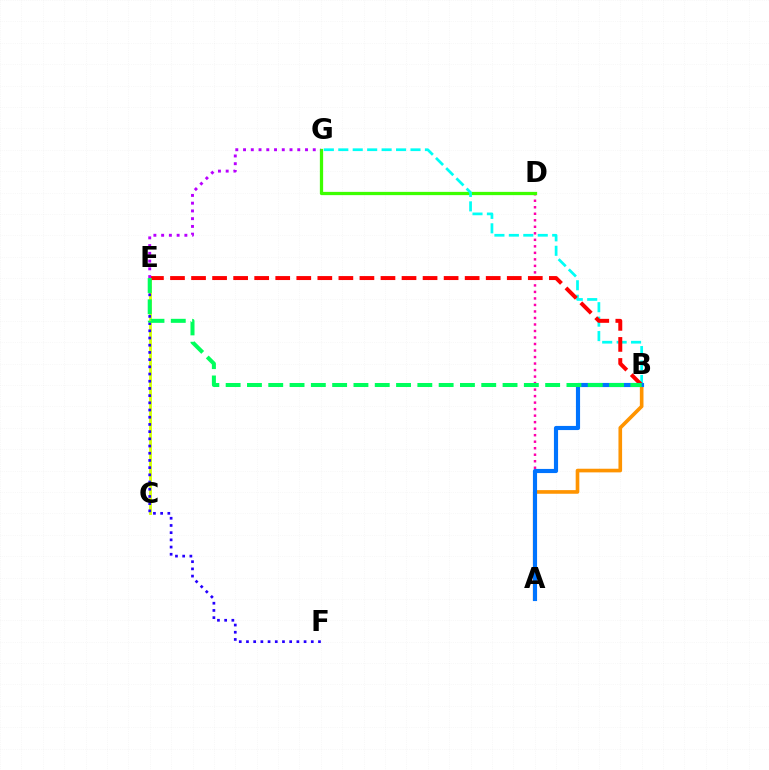{('A', 'D'): [{'color': '#ff00ac', 'line_style': 'dotted', 'thickness': 1.77}], ('D', 'G'): [{'color': '#3dff00', 'line_style': 'solid', 'thickness': 2.35}], ('B', 'G'): [{'color': '#00fff6', 'line_style': 'dashed', 'thickness': 1.96}], ('A', 'B'): [{'color': '#ff9400', 'line_style': 'solid', 'thickness': 2.62}, {'color': '#0074ff', 'line_style': 'solid', 'thickness': 2.98}], ('C', 'E'): [{'color': '#d1ff00', 'line_style': 'solid', 'thickness': 2.02}], ('E', 'F'): [{'color': '#2500ff', 'line_style': 'dotted', 'thickness': 1.96}], ('B', 'E'): [{'color': '#ff0000', 'line_style': 'dashed', 'thickness': 2.86}, {'color': '#00ff5c', 'line_style': 'dashed', 'thickness': 2.89}], ('E', 'G'): [{'color': '#b900ff', 'line_style': 'dotted', 'thickness': 2.1}]}